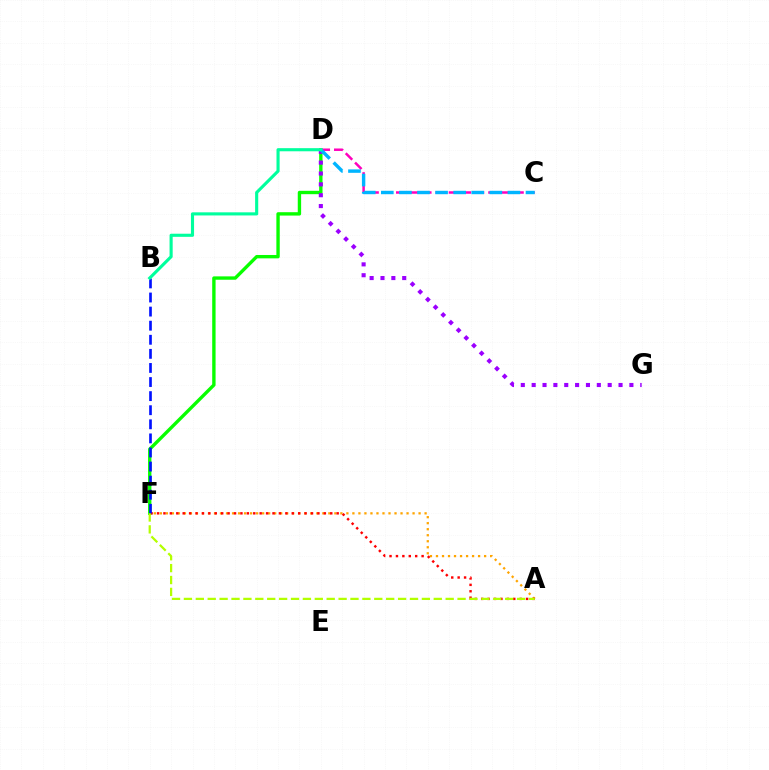{('D', 'F'): [{'color': '#08ff00', 'line_style': 'solid', 'thickness': 2.42}], ('A', 'F'): [{'color': '#ffa500', 'line_style': 'dotted', 'thickness': 1.63}, {'color': '#ff0000', 'line_style': 'dotted', 'thickness': 1.74}, {'color': '#b3ff00', 'line_style': 'dashed', 'thickness': 1.62}], ('C', 'D'): [{'color': '#ff00bd', 'line_style': 'dashed', 'thickness': 1.79}, {'color': '#00b5ff', 'line_style': 'dashed', 'thickness': 2.46}], ('B', 'F'): [{'color': '#0010ff', 'line_style': 'dashed', 'thickness': 1.91}], ('D', 'G'): [{'color': '#9b00ff', 'line_style': 'dotted', 'thickness': 2.95}], ('B', 'D'): [{'color': '#00ff9d', 'line_style': 'solid', 'thickness': 2.25}]}